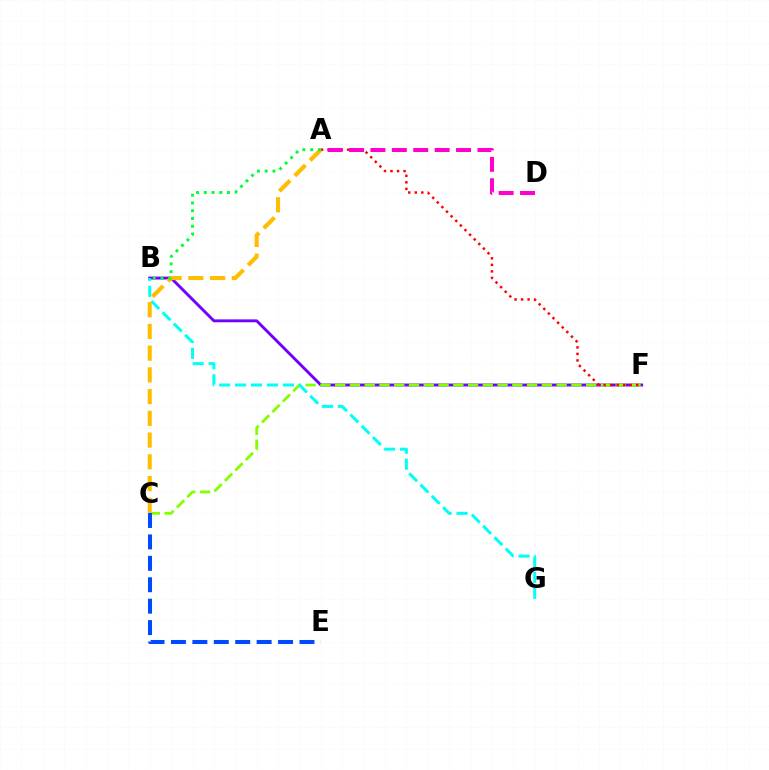{('B', 'F'): [{'color': '#7200ff', 'line_style': 'solid', 'thickness': 2.09}], ('C', 'F'): [{'color': '#84ff00', 'line_style': 'dashed', 'thickness': 2.01}], ('A', 'F'): [{'color': '#ff0000', 'line_style': 'dotted', 'thickness': 1.77}], ('A', 'D'): [{'color': '#ff00cf', 'line_style': 'dashed', 'thickness': 2.91}], ('C', 'E'): [{'color': '#004bff', 'line_style': 'dashed', 'thickness': 2.91}], ('B', 'G'): [{'color': '#00fff6', 'line_style': 'dashed', 'thickness': 2.17}], ('A', 'C'): [{'color': '#ffbd00', 'line_style': 'dashed', 'thickness': 2.95}], ('A', 'B'): [{'color': '#00ff39', 'line_style': 'dotted', 'thickness': 2.11}]}